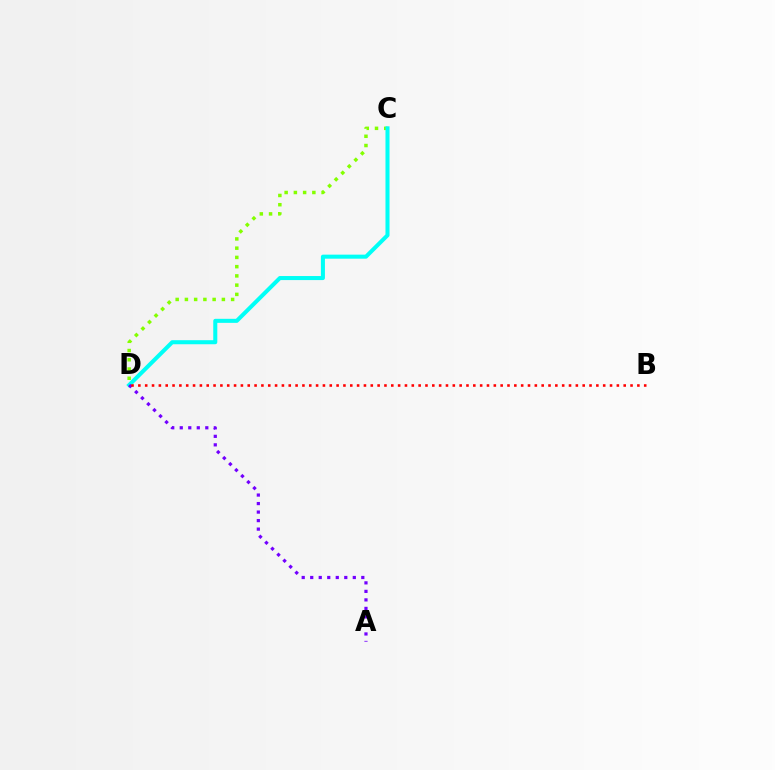{('C', 'D'): [{'color': '#84ff00', 'line_style': 'dotted', 'thickness': 2.51}, {'color': '#00fff6', 'line_style': 'solid', 'thickness': 2.91}], ('A', 'D'): [{'color': '#7200ff', 'line_style': 'dotted', 'thickness': 2.31}], ('B', 'D'): [{'color': '#ff0000', 'line_style': 'dotted', 'thickness': 1.86}]}